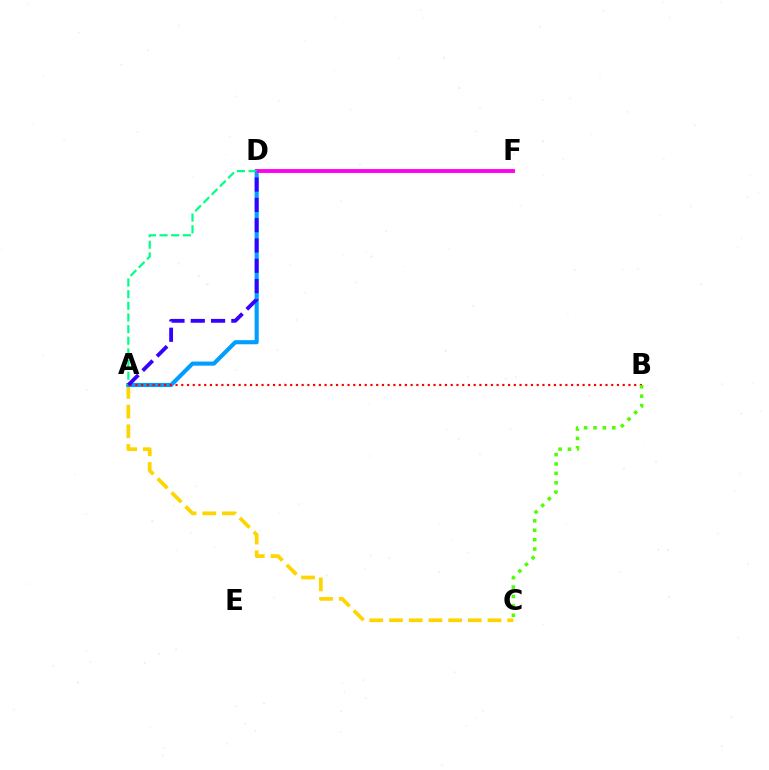{('A', 'C'): [{'color': '#ffd500', 'line_style': 'dashed', 'thickness': 2.68}], ('A', 'D'): [{'color': '#009eff', 'line_style': 'solid', 'thickness': 2.95}, {'color': '#00ff86', 'line_style': 'dashed', 'thickness': 1.58}, {'color': '#3700ff', 'line_style': 'dashed', 'thickness': 2.76}], ('D', 'F'): [{'color': '#ff00ed', 'line_style': 'solid', 'thickness': 2.78}], ('A', 'B'): [{'color': '#ff0000', 'line_style': 'dotted', 'thickness': 1.56}], ('B', 'C'): [{'color': '#4fff00', 'line_style': 'dotted', 'thickness': 2.55}]}